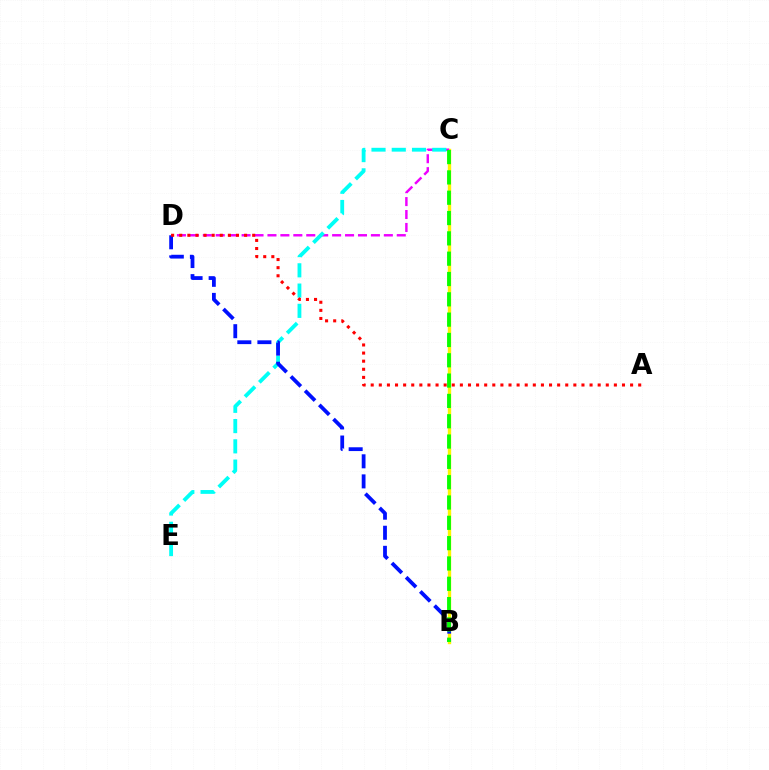{('B', 'C'): [{'color': '#fcf500', 'line_style': 'solid', 'thickness': 2.44}, {'color': '#08ff00', 'line_style': 'dashed', 'thickness': 2.76}], ('C', 'D'): [{'color': '#ee00ff', 'line_style': 'dashed', 'thickness': 1.76}], ('C', 'E'): [{'color': '#00fff6', 'line_style': 'dashed', 'thickness': 2.75}], ('B', 'D'): [{'color': '#0010ff', 'line_style': 'dashed', 'thickness': 2.73}], ('A', 'D'): [{'color': '#ff0000', 'line_style': 'dotted', 'thickness': 2.2}]}